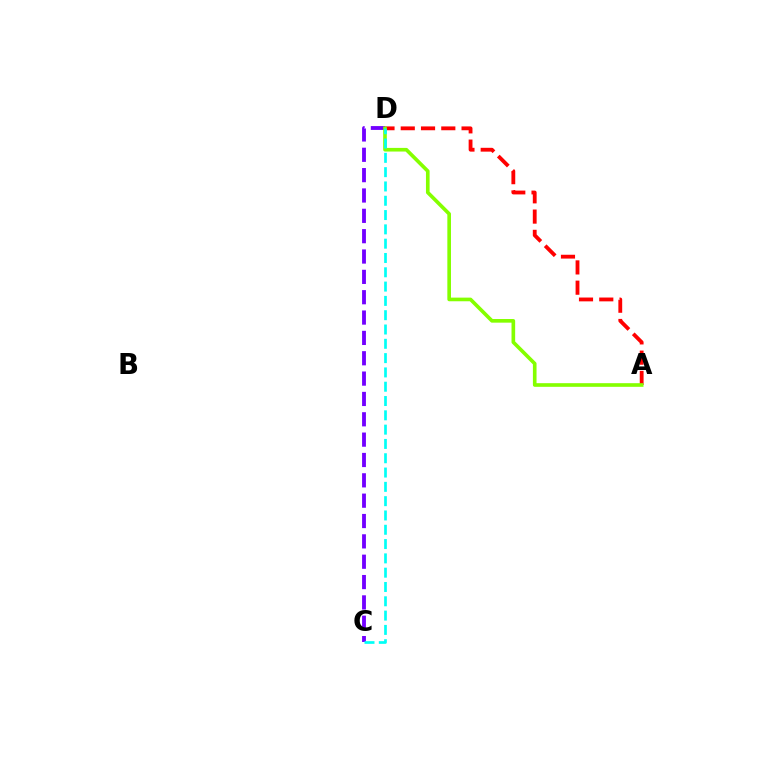{('A', 'D'): [{'color': '#ff0000', 'line_style': 'dashed', 'thickness': 2.75}, {'color': '#84ff00', 'line_style': 'solid', 'thickness': 2.62}], ('C', 'D'): [{'color': '#7200ff', 'line_style': 'dashed', 'thickness': 2.76}, {'color': '#00fff6', 'line_style': 'dashed', 'thickness': 1.94}]}